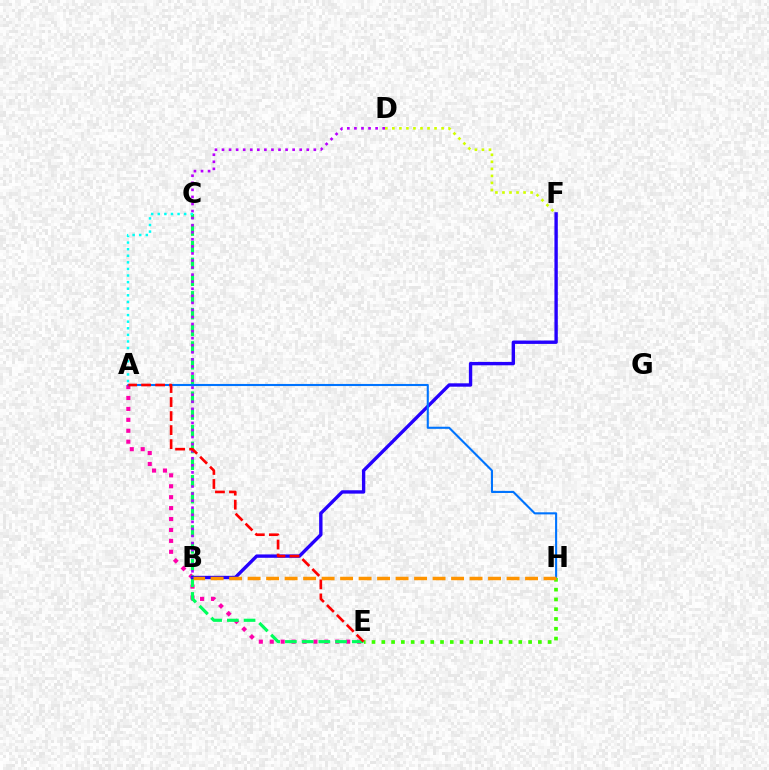{('A', 'E'): [{'color': '#ff00ac', 'line_style': 'dotted', 'thickness': 2.97}, {'color': '#ff0000', 'line_style': 'dashed', 'thickness': 1.9}], ('C', 'E'): [{'color': '#00ff5c', 'line_style': 'dashed', 'thickness': 2.27}], ('B', 'F'): [{'color': '#2500ff', 'line_style': 'solid', 'thickness': 2.43}], ('B', 'D'): [{'color': '#b900ff', 'line_style': 'dotted', 'thickness': 1.92}], ('A', 'H'): [{'color': '#0074ff', 'line_style': 'solid', 'thickness': 1.51}], ('E', 'H'): [{'color': '#3dff00', 'line_style': 'dotted', 'thickness': 2.66}], ('A', 'C'): [{'color': '#00fff6', 'line_style': 'dotted', 'thickness': 1.79}], ('D', 'F'): [{'color': '#d1ff00', 'line_style': 'dotted', 'thickness': 1.91}], ('B', 'H'): [{'color': '#ff9400', 'line_style': 'dashed', 'thickness': 2.51}]}